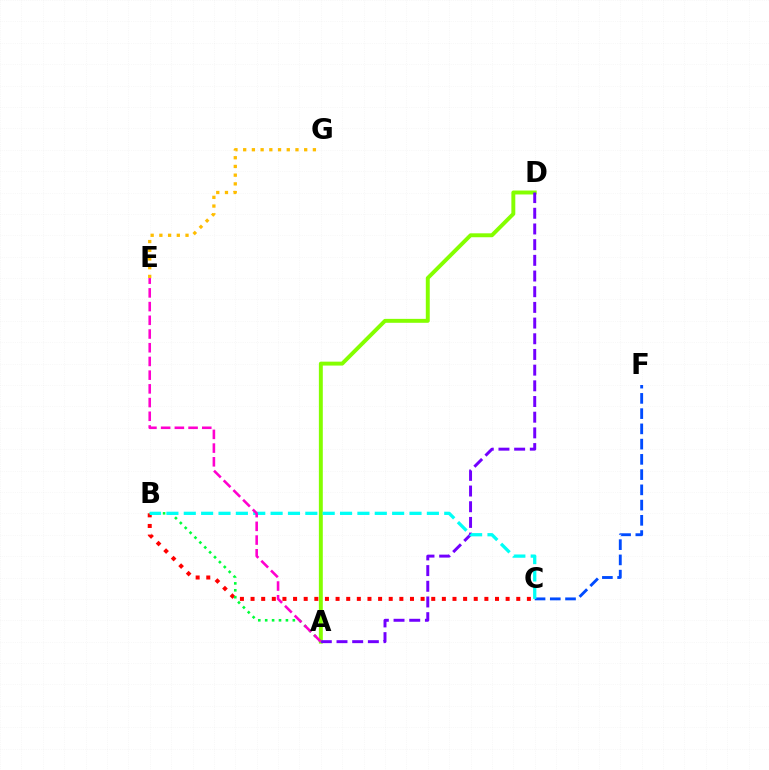{('A', 'D'): [{'color': '#84ff00', 'line_style': 'solid', 'thickness': 2.83}, {'color': '#7200ff', 'line_style': 'dashed', 'thickness': 2.13}], ('C', 'F'): [{'color': '#004bff', 'line_style': 'dashed', 'thickness': 2.07}], ('B', 'C'): [{'color': '#ff0000', 'line_style': 'dotted', 'thickness': 2.89}, {'color': '#00fff6', 'line_style': 'dashed', 'thickness': 2.36}], ('E', 'G'): [{'color': '#ffbd00', 'line_style': 'dotted', 'thickness': 2.37}], ('A', 'B'): [{'color': '#00ff39', 'line_style': 'dotted', 'thickness': 1.88}], ('A', 'E'): [{'color': '#ff00cf', 'line_style': 'dashed', 'thickness': 1.86}]}